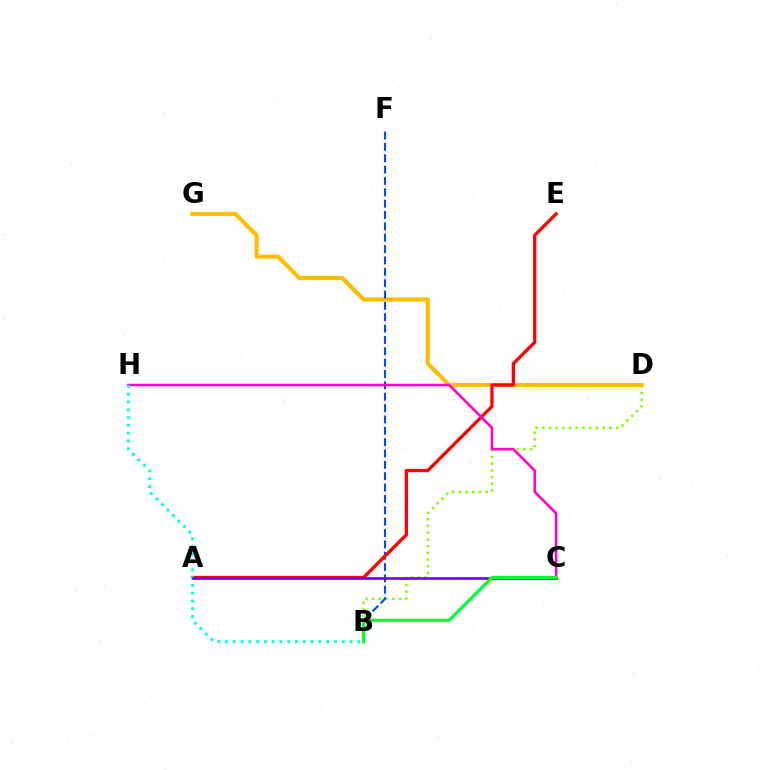{('B', 'D'): [{'color': '#84ff00', 'line_style': 'dotted', 'thickness': 1.82}], ('D', 'G'): [{'color': '#ffbd00', 'line_style': 'solid', 'thickness': 2.96}], ('B', 'F'): [{'color': '#004bff', 'line_style': 'dashed', 'thickness': 1.54}], ('A', 'E'): [{'color': '#ff0000', 'line_style': 'solid', 'thickness': 2.36}], ('C', 'H'): [{'color': '#ff00cf', 'line_style': 'solid', 'thickness': 1.84}], ('B', 'H'): [{'color': '#00fff6', 'line_style': 'dotted', 'thickness': 2.11}], ('A', 'C'): [{'color': '#7200ff', 'line_style': 'solid', 'thickness': 1.94}], ('B', 'C'): [{'color': '#00ff39', 'line_style': 'solid', 'thickness': 2.31}]}